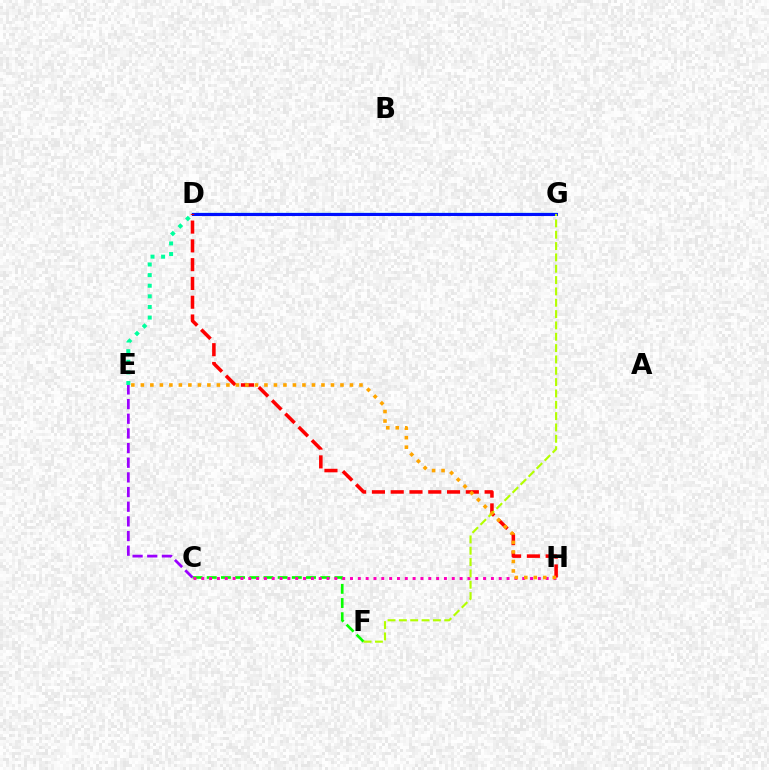{('C', 'F'): [{'color': '#08ff00', 'line_style': 'dashed', 'thickness': 1.93}], ('D', 'G'): [{'color': '#00b5ff', 'line_style': 'solid', 'thickness': 1.68}, {'color': '#0010ff', 'line_style': 'solid', 'thickness': 2.2}], ('C', 'H'): [{'color': '#ff00bd', 'line_style': 'dotted', 'thickness': 2.13}], ('D', 'H'): [{'color': '#ff0000', 'line_style': 'dashed', 'thickness': 2.55}], ('D', 'E'): [{'color': '#00ff9d', 'line_style': 'dotted', 'thickness': 2.88}], ('F', 'G'): [{'color': '#b3ff00', 'line_style': 'dashed', 'thickness': 1.54}], ('E', 'H'): [{'color': '#ffa500', 'line_style': 'dotted', 'thickness': 2.58}], ('C', 'E'): [{'color': '#9b00ff', 'line_style': 'dashed', 'thickness': 1.99}]}